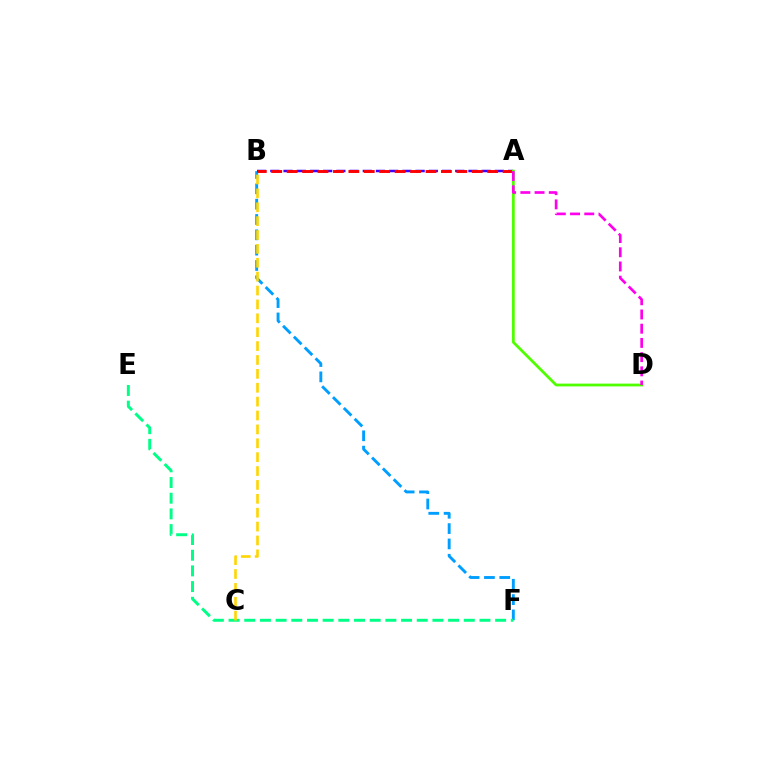{('B', 'F'): [{'color': '#009eff', 'line_style': 'dashed', 'thickness': 2.08}], ('E', 'F'): [{'color': '#00ff86', 'line_style': 'dashed', 'thickness': 2.13}], ('A', 'B'): [{'color': '#3700ff', 'line_style': 'dashed', 'thickness': 1.79}, {'color': '#ff0000', 'line_style': 'dashed', 'thickness': 2.1}], ('A', 'D'): [{'color': '#4fff00', 'line_style': 'solid', 'thickness': 2.0}, {'color': '#ff00ed', 'line_style': 'dashed', 'thickness': 1.93}], ('B', 'C'): [{'color': '#ffd500', 'line_style': 'dashed', 'thickness': 1.89}]}